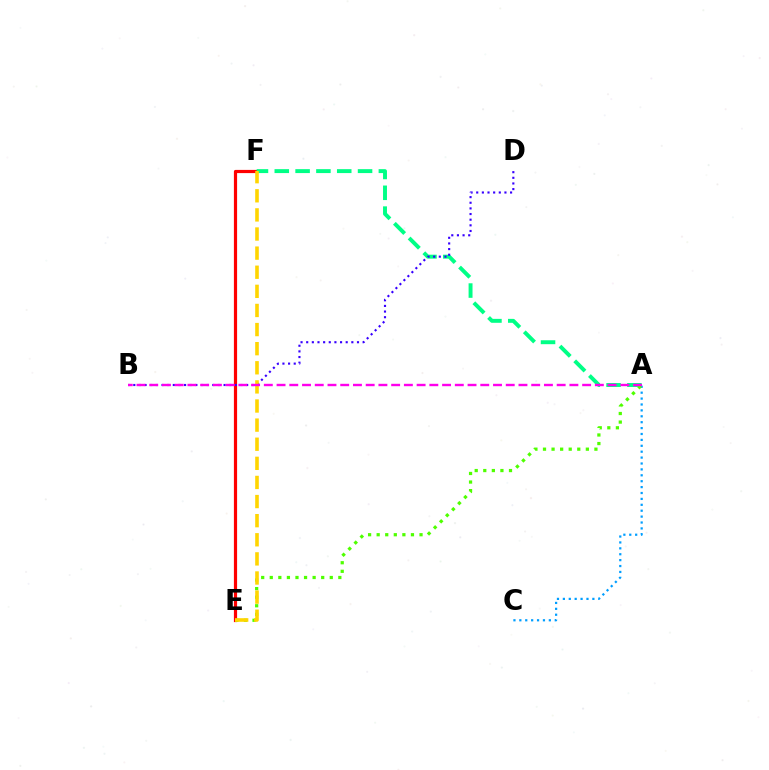{('E', 'F'): [{'color': '#ff0000', 'line_style': 'solid', 'thickness': 2.3}, {'color': '#ffd500', 'line_style': 'dashed', 'thickness': 2.6}], ('A', 'C'): [{'color': '#009eff', 'line_style': 'dotted', 'thickness': 1.6}], ('A', 'F'): [{'color': '#00ff86', 'line_style': 'dashed', 'thickness': 2.83}], ('B', 'D'): [{'color': '#3700ff', 'line_style': 'dotted', 'thickness': 1.53}], ('A', 'E'): [{'color': '#4fff00', 'line_style': 'dotted', 'thickness': 2.33}], ('A', 'B'): [{'color': '#ff00ed', 'line_style': 'dashed', 'thickness': 1.73}]}